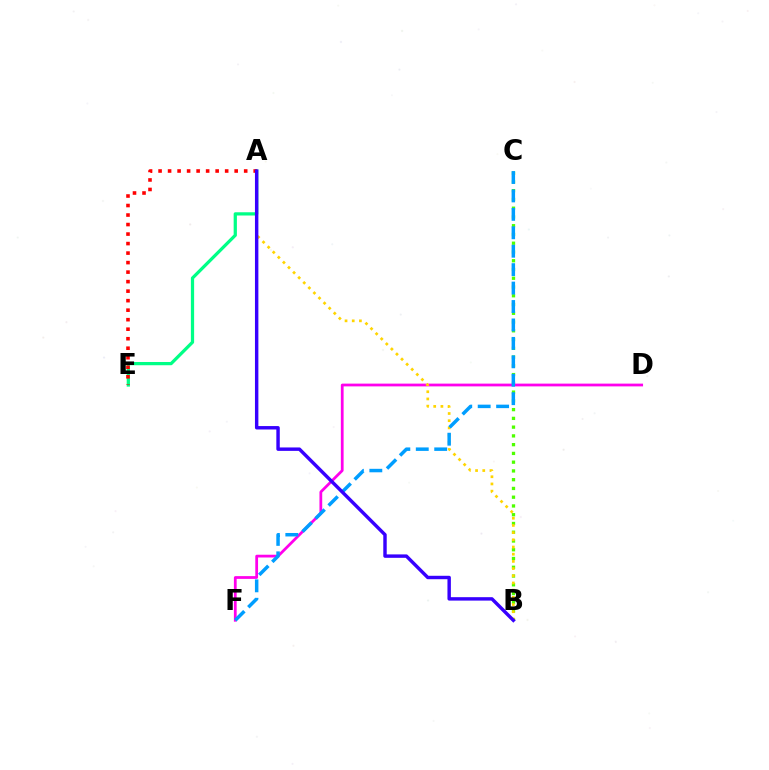{('B', 'C'): [{'color': '#4fff00', 'line_style': 'dotted', 'thickness': 2.38}], ('A', 'E'): [{'color': '#00ff86', 'line_style': 'solid', 'thickness': 2.34}, {'color': '#ff0000', 'line_style': 'dotted', 'thickness': 2.58}], ('D', 'F'): [{'color': '#ff00ed', 'line_style': 'solid', 'thickness': 1.99}], ('A', 'B'): [{'color': '#ffd500', 'line_style': 'dotted', 'thickness': 1.95}, {'color': '#3700ff', 'line_style': 'solid', 'thickness': 2.47}], ('C', 'F'): [{'color': '#009eff', 'line_style': 'dashed', 'thickness': 2.5}]}